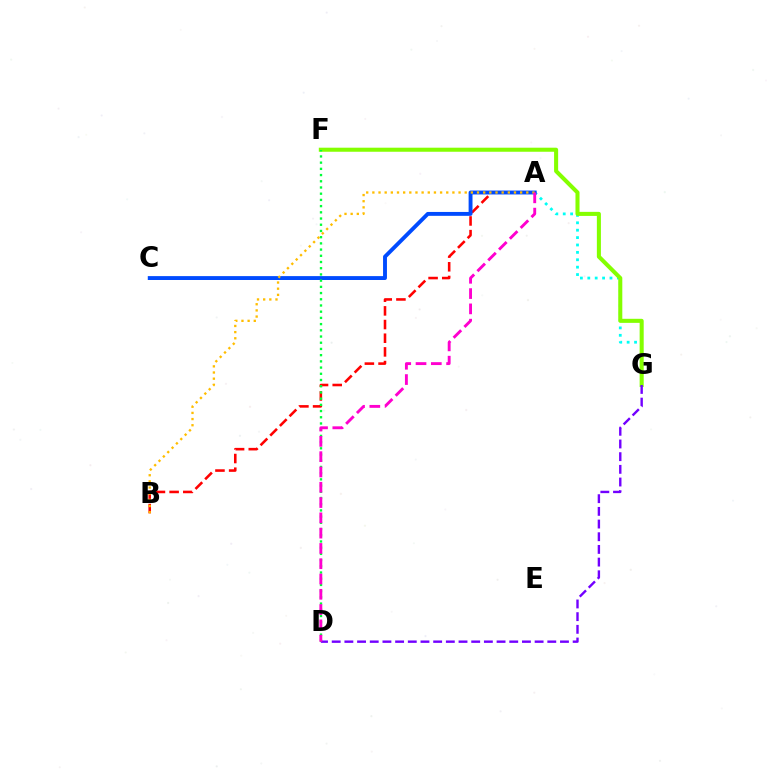{('A', 'G'): [{'color': '#00fff6', 'line_style': 'dotted', 'thickness': 2.01}], ('F', 'G'): [{'color': '#84ff00', 'line_style': 'solid', 'thickness': 2.92}], ('A', 'B'): [{'color': '#ff0000', 'line_style': 'dashed', 'thickness': 1.86}, {'color': '#ffbd00', 'line_style': 'dotted', 'thickness': 1.67}], ('A', 'C'): [{'color': '#004bff', 'line_style': 'solid', 'thickness': 2.8}], ('D', 'F'): [{'color': '#00ff39', 'line_style': 'dotted', 'thickness': 1.69}], ('D', 'G'): [{'color': '#7200ff', 'line_style': 'dashed', 'thickness': 1.72}], ('A', 'D'): [{'color': '#ff00cf', 'line_style': 'dashed', 'thickness': 2.08}]}